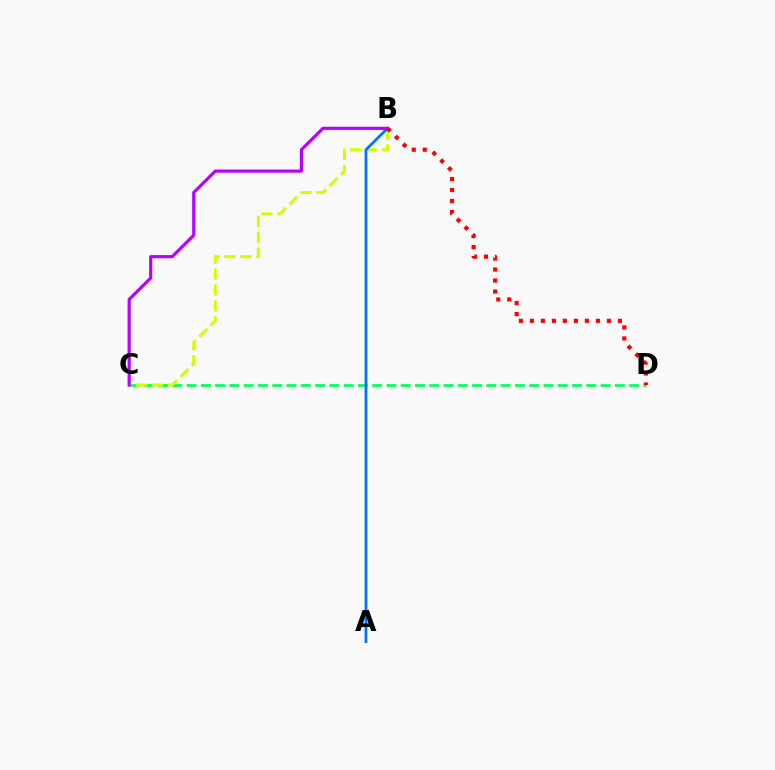{('C', 'D'): [{'color': '#00ff5c', 'line_style': 'dashed', 'thickness': 1.94}], ('B', 'C'): [{'color': '#d1ff00', 'line_style': 'dashed', 'thickness': 2.17}, {'color': '#b900ff', 'line_style': 'solid', 'thickness': 2.28}], ('A', 'B'): [{'color': '#0074ff', 'line_style': 'solid', 'thickness': 2.0}], ('B', 'D'): [{'color': '#ff0000', 'line_style': 'dotted', 'thickness': 2.99}]}